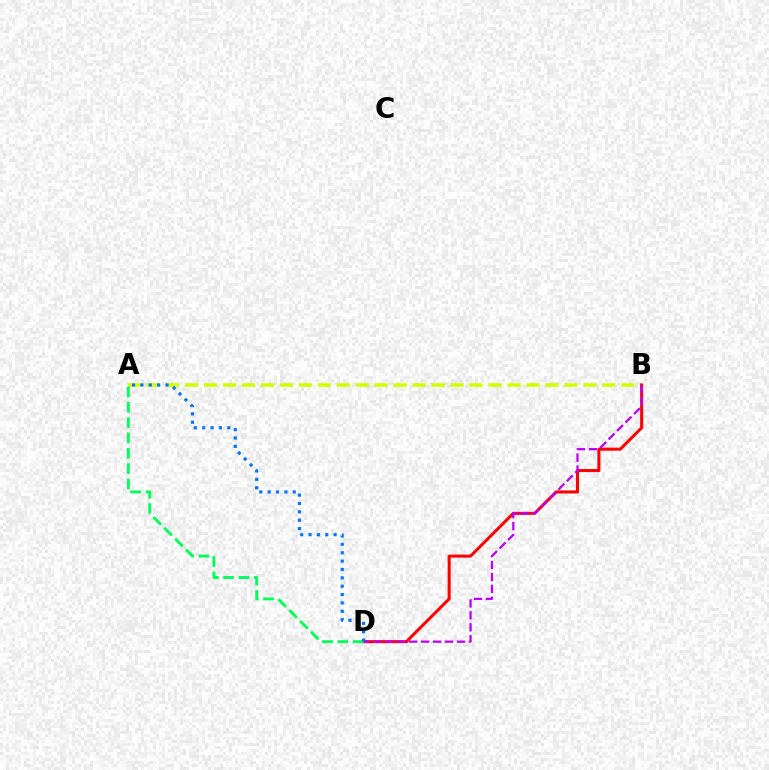{('A', 'B'): [{'color': '#d1ff00', 'line_style': 'dashed', 'thickness': 2.58}], ('B', 'D'): [{'color': '#ff0000', 'line_style': 'solid', 'thickness': 2.19}, {'color': '#b900ff', 'line_style': 'dashed', 'thickness': 1.62}], ('A', 'D'): [{'color': '#00ff5c', 'line_style': 'dashed', 'thickness': 2.08}, {'color': '#0074ff', 'line_style': 'dotted', 'thickness': 2.27}]}